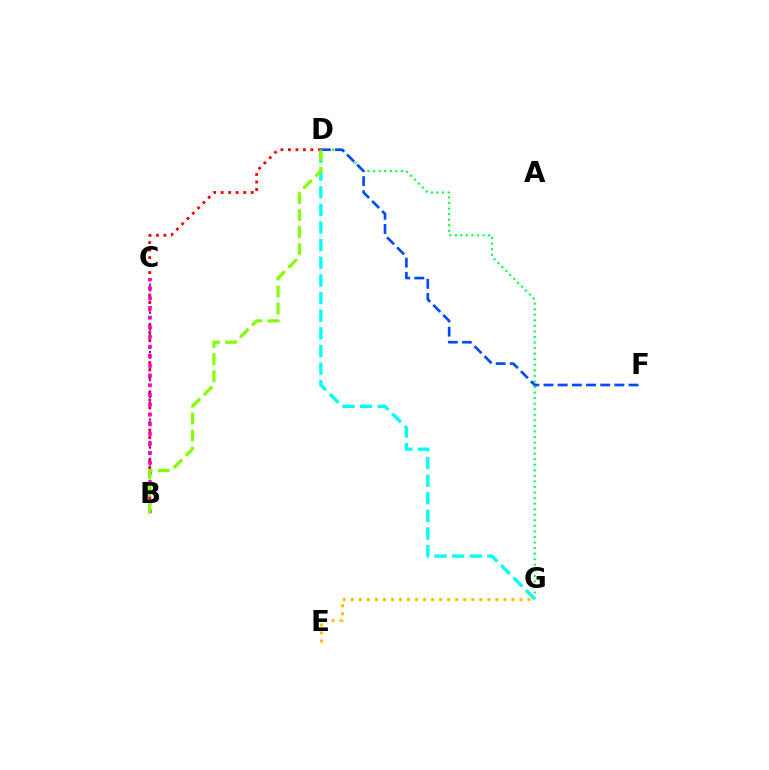{('E', 'G'): [{'color': '#ffbd00', 'line_style': 'dotted', 'thickness': 2.18}], ('D', 'G'): [{'color': '#00ff39', 'line_style': 'dotted', 'thickness': 1.51}, {'color': '#00fff6', 'line_style': 'dashed', 'thickness': 2.4}], ('B', 'C'): [{'color': '#7200ff', 'line_style': 'dotted', 'thickness': 1.53}, {'color': '#ff00cf', 'line_style': 'dotted', 'thickness': 2.63}], ('D', 'F'): [{'color': '#004bff', 'line_style': 'dashed', 'thickness': 1.93}], ('B', 'D'): [{'color': '#ff0000', 'line_style': 'dotted', 'thickness': 2.04}, {'color': '#84ff00', 'line_style': 'dashed', 'thickness': 2.32}]}